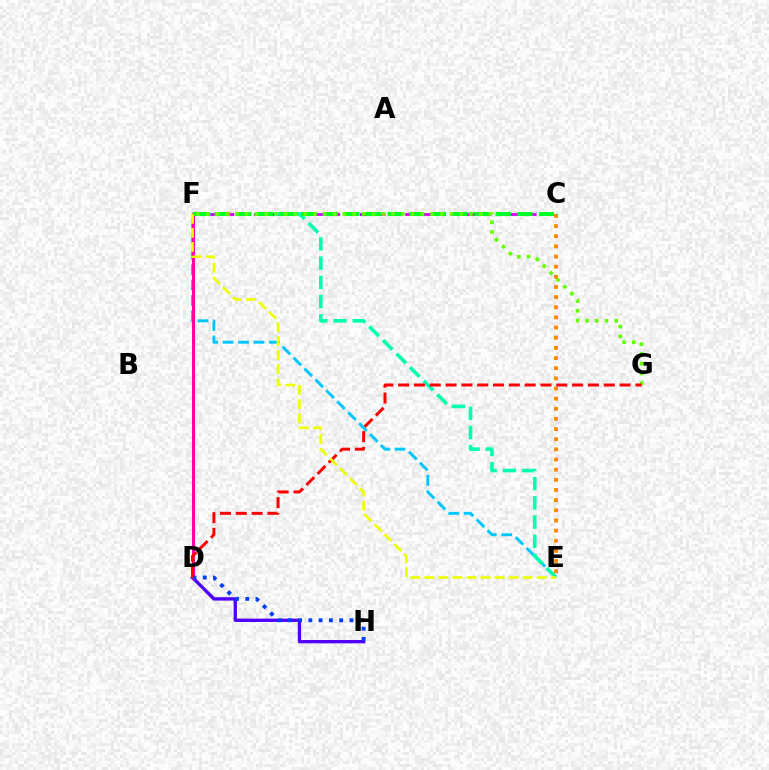{('D', 'H'): [{'color': '#4f00ff', 'line_style': 'solid', 'thickness': 2.4}, {'color': '#003fff', 'line_style': 'dotted', 'thickness': 2.79}], ('E', 'F'): [{'color': '#00c7ff', 'line_style': 'dashed', 'thickness': 2.1}, {'color': '#00ffaf', 'line_style': 'dashed', 'thickness': 2.61}, {'color': '#eeff00', 'line_style': 'dashed', 'thickness': 1.91}], ('D', 'F'): [{'color': '#ff00a0', 'line_style': 'solid', 'thickness': 2.18}], ('C', 'F'): [{'color': '#d600ff', 'line_style': 'dashed', 'thickness': 2.05}, {'color': '#00ff27', 'line_style': 'dashed', 'thickness': 2.94}], ('F', 'G'): [{'color': '#66ff00', 'line_style': 'dotted', 'thickness': 2.65}], ('C', 'E'): [{'color': '#ff8800', 'line_style': 'dotted', 'thickness': 2.76}], ('D', 'G'): [{'color': '#ff0000', 'line_style': 'dashed', 'thickness': 2.15}]}